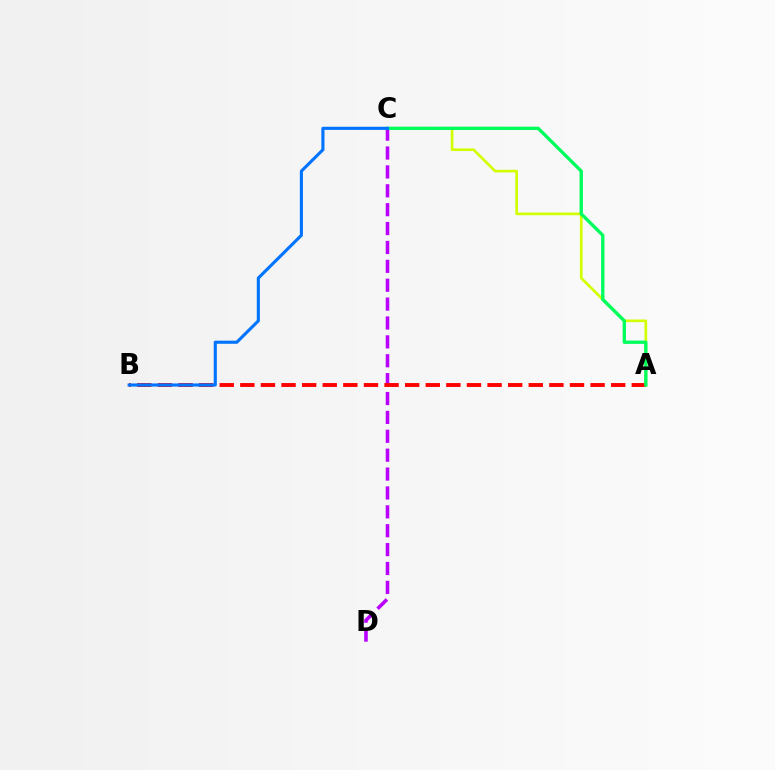{('A', 'C'): [{'color': '#d1ff00', 'line_style': 'solid', 'thickness': 1.92}, {'color': '#00ff5c', 'line_style': 'solid', 'thickness': 2.4}], ('C', 'D'): [{'color': '#b900ff', 'line_style': 'dashed', 'thickness': 2.57}], ('A', 'B'): [{'color': '#ff0000', 'line_style': 'dashed', 'thickness': 2.8}], ('B', 'C'): [{'color': '#0074ff', 'line_style': 'solid', 'thickness': 2.24}]}